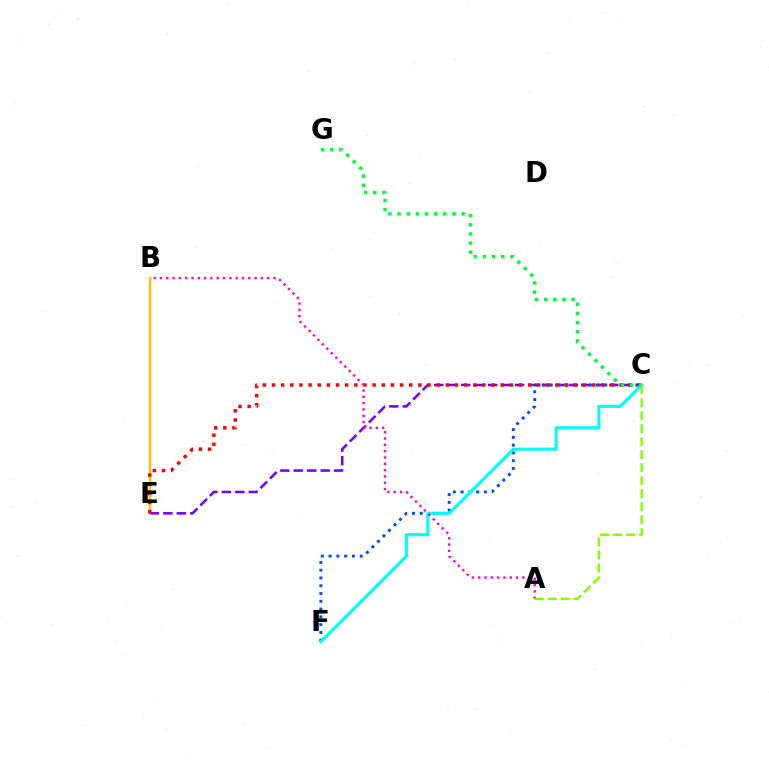{('B', 'E'): [{'color': '#ffbd00', 'line_style': 'solid', 'thickness': 1.71}], ('C', 'E'): [{'color': '#7200ff', 'line_style': 'dashed', 'thickness': 1.83}, {'color': '#ff0000', 'line_style': 'dotted', 'thickness': 2.49}], ('C', 'F'): [{'color': '#004bff', 'line_style': 'dotted', 'thickness': 2.11}, {'color': '#00fff6', 'line_style': 'solid', 'thickness': 2.24}], ('A', 'B'): [{'color': '#ff00cf', 'line_style': 'dotted', 'thickness': 1.71}], ('A', 'C'): [{'color': '#84ff00', 'line_style': 'dashed', 'thickness': 1.77}], ('C', 'G'): [{'color': '#00ff39', 'line_style': 'dotted', 'thickness': 2.49}]}